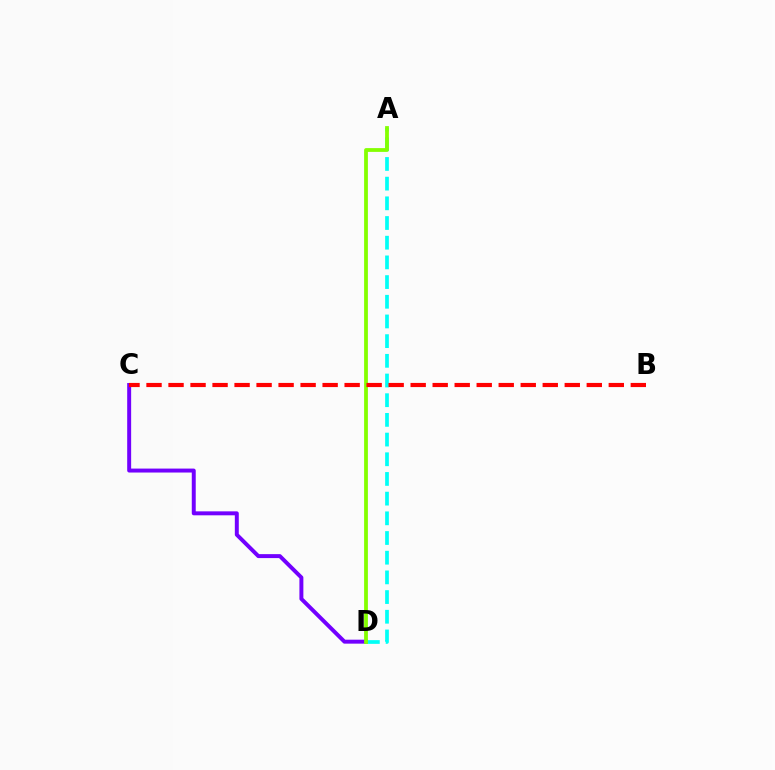{('C', 'D'): [{'color': '#7200ff', 'line_style': 'solid', 'thickness': 2.85}], ('A', 'D'): [{'color': '#00fff6', 'line_style': 'dashed', 'thickness': 2.67}, {'color': '#84ff00', 'line_style': 'solid', 'thickness': 2.72}], ('B', 'C'): [{'color': '#ff0000', 'line_style': 'dashed', 'thickness': 2.99}]}